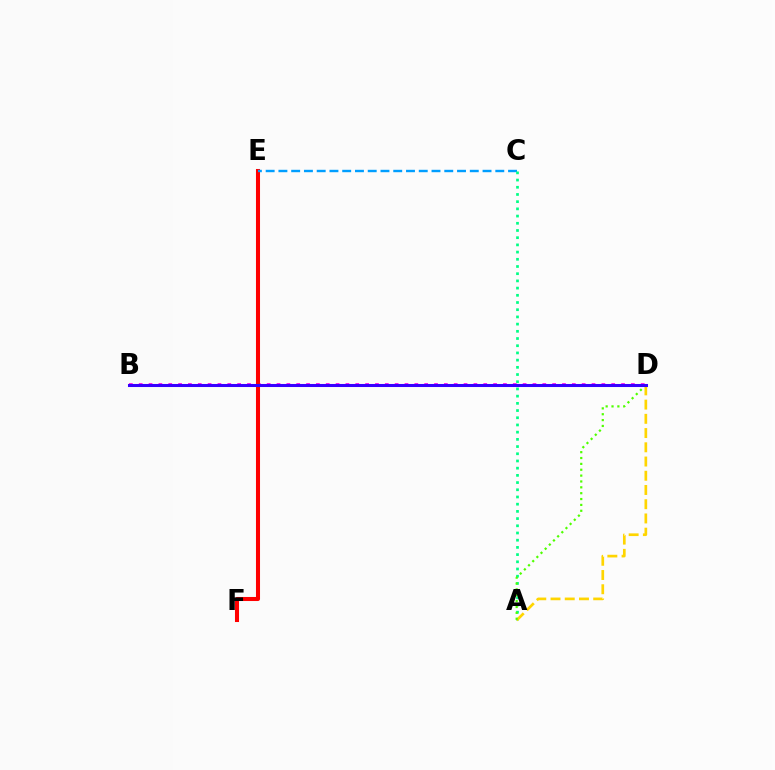{('B', 'D'): [{'color': '#ff00ed', 'line_style': 'dotted', 'thickness': 2.67}, {'color': '#3700ff', 'line_style': 'solid', 'thickness': 2.19}], ('E', 'F'): [{'color': '#ff0000', 'line_style': 'solid', 'thickness': 2.92}], ('C', 'E'): [{'color': '#009eff', 'line_style': 'dashed', 'thickness': 1.73}], ('A', 'C'): [{'color': '#00ff86', 'line_style': 'dotted', 'thickness': 1.96}], ('A', 'D'): [{'color': '#ffd500', 'line_style': 'dashed', 'thickness': 1.93}, {'color': '#4fff00', 'line_style': 'dotted', 'thickness': 1.59}]}